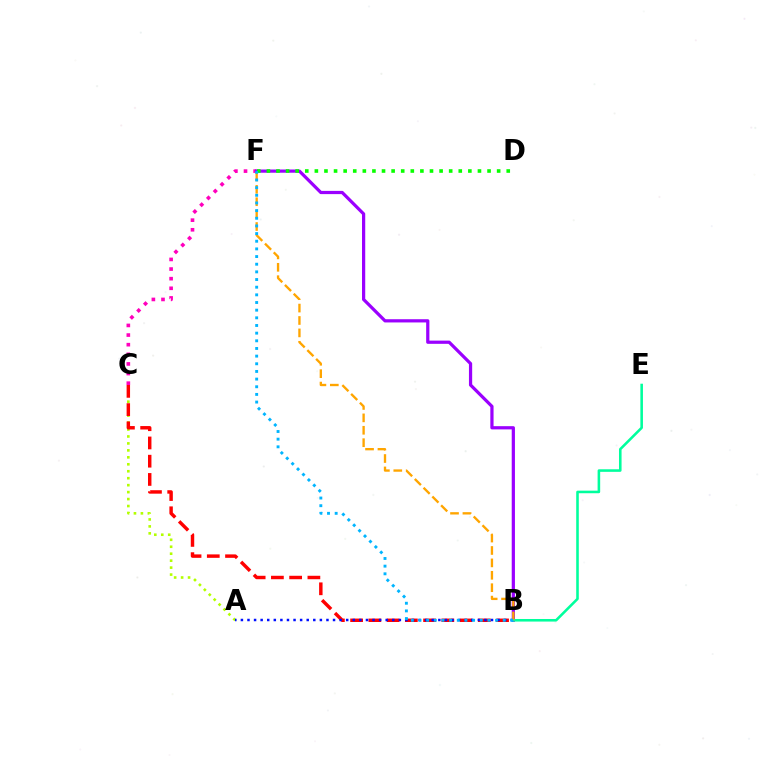{('A', 'C'): [{'color': '#b3ff00', 'line_style': 'dotted', 'thickness': 1.89}], ('C', 'F'): [{'color': '#ff00bd', 'line_style': 'dotted', 'thickness': 2.62}], ('B', 'F'): [{'color': '#9b00ff', 'line_style': 'solid', 'thickness': 2.32}, {'color': '#ffa500', 'line_style': 'dashed', 'thickness': 1.69}, {'color': '#00b5ff', 'line_style': 'dotted', 'thickness': 2.08}], ('D', 'F'): [{'color': '#08ff00', 'line_style': 'dotted', 'thickness': 2.61}], ('B', 'C'): [{'color': '#ff0000', 'line_style': 'dashed', 'thickness': 2.48}], ('A', 'B'): [{'color': '#0010ff', 'line_style': 'dotted', 'thickness': 1.79}], ('B', 'E'): [{'color': '#00ff9d', 'line_style': 'solid', 'thickness': 1.85}]}